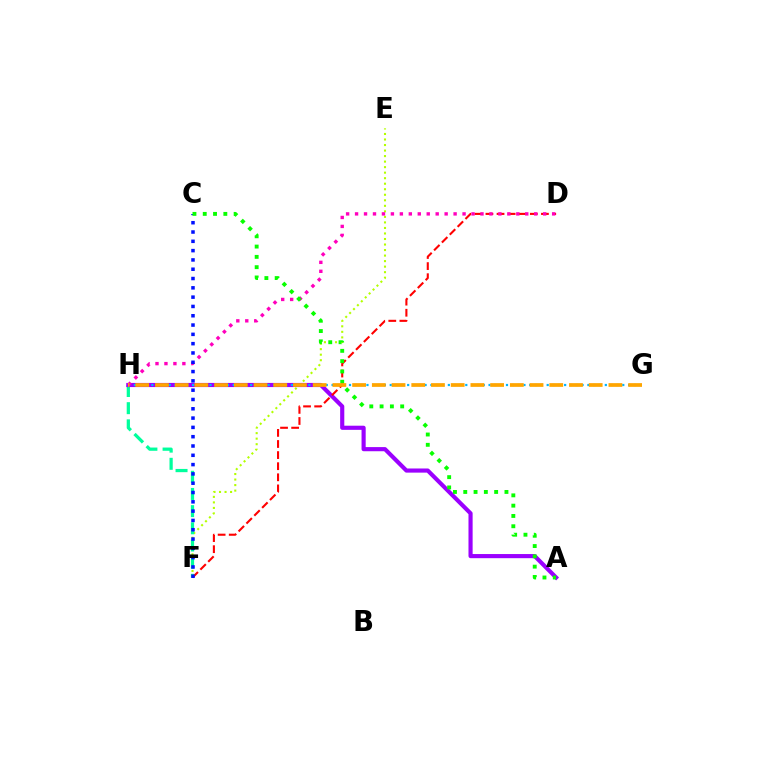{('E', 'F'): [{'color': '#b3ff00', 'line_style': 'dotted', 'thickness': 1.5}], ('F', 'H'): [{'color': '#00ff9d', 'line_style': 'dashed', 'thickness': 2.33}], ('A', 'H'): [{'color': '#9b00ff', 'line_style': 'solid', 'thickness': 2.98}], ('D', 'F'): [{'color': '#ff0000', 'line_style': 'dashed', 'thickness': 1.51}], ('G', 'H'): [{'color': '#00b5ff', 'line_style': 'dotted', 'thickness': 1.58}, {'color': '#ffa500', 'line_style': 'dashed', 'thickness': 2.68}], ('D', 'H'): [{'color': '#ff00bd', 'line_style': 'dotted', 'thickness': 2.43}], ('C', 'F'): [{'color': '#0010ff', 'line_style': 'dotted', 'thickness': 2.53}], ('A', 'C'): [{'color': '#08ff00', 'line_style': 'dotted', 'thickness': 2.8}]}